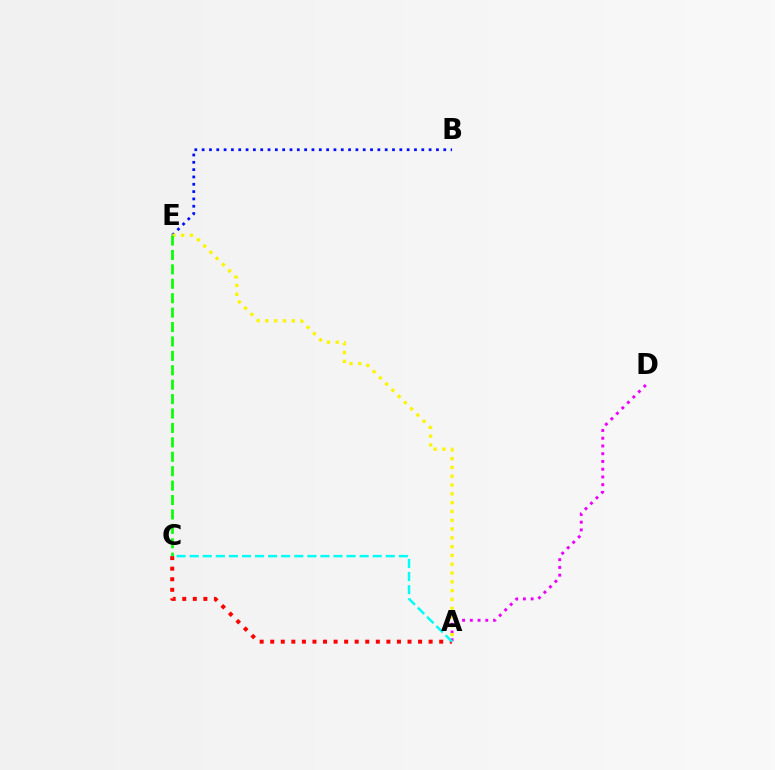{('A', 'D'): [{'color': '#ee00ff', 'line_style': 'dotted', 'thickness': 2.1}], ('B', 'E'): [{'color': '#0010ff', 'line_style': 'dotted', 'thickness': 1.99}], ('A', 'E'): [{'color': '#fcf500', 'line_style': 'dotted', 'thickness': 2.39}], ('C', 'E'): [{'color': '#08ff00', 'line_style': 'dashed', 'thickness': 1.96}], ('A', 'C'): [{'color': '#ff0000', 'line_style': 'dotted', 'thickness': 2.87}, {'color': '#00fff6', 'line_style': 'dashed', 'thickness': 1.78}]}